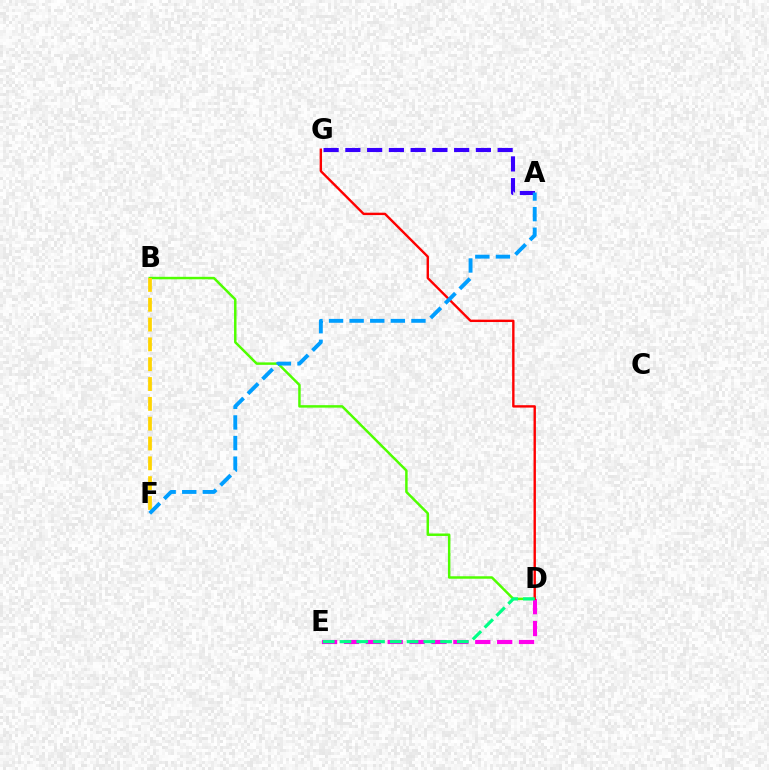{('B', 'D'): [{'color': '#4fff00', 'line_style': 'solid', 'thickness': 1.78}], ('D', 'E'): [{'color': '#ff00ed', 'line_style': 'dashed', 'thickness': 2.97}, {'color': '#00ff86', 'line_style': 'dashed', 'thickness': 2.28}], ('A', 'G'): [{'color': '#3700ff', 'line_style': 'dashed', 'thickness': 2.96}], ('B', 'F'): [{'color': '#ffd500', 'line_style': 'dashed', 'thickness': 2.69}], ('D', 'G'): [{'color': '#ff0000', 'line_style': 'solid', 'thickness': 1.72}], ('A', 'F'): [{'color': '#009eff', 'line_style': 'dashed', 'thickness': 2.8}]}